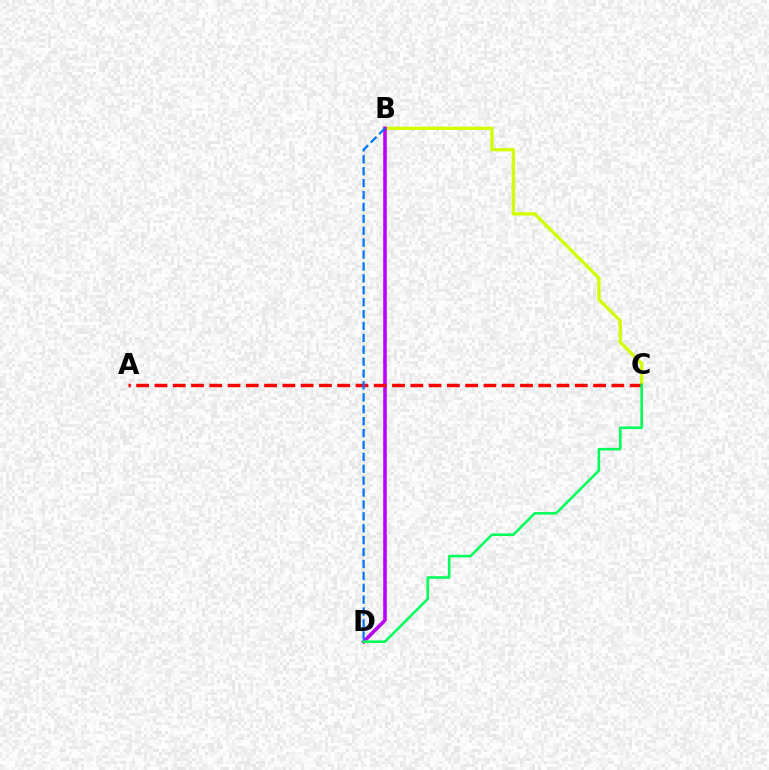{('B', 'C'): [{'color': '#d1ff00', 'line_style': 'solid', 'thickness': 2.39}], ('B', 'D'): [{'color': '#b900ff', 'line_style': 'solid', 'thickness': 2.57}, {'color': '#0074ff', 'line_style': 'dashed', 'thickness': 1.62}], ('A', 'C'): [{'color': '#ff0000', 'line_style': 'dashed', 'thickness': 2.48}], ('C', 'D'): [{'color': '#00ff5c', 'line_style': 'solid', 'thickness': 1.87}]}